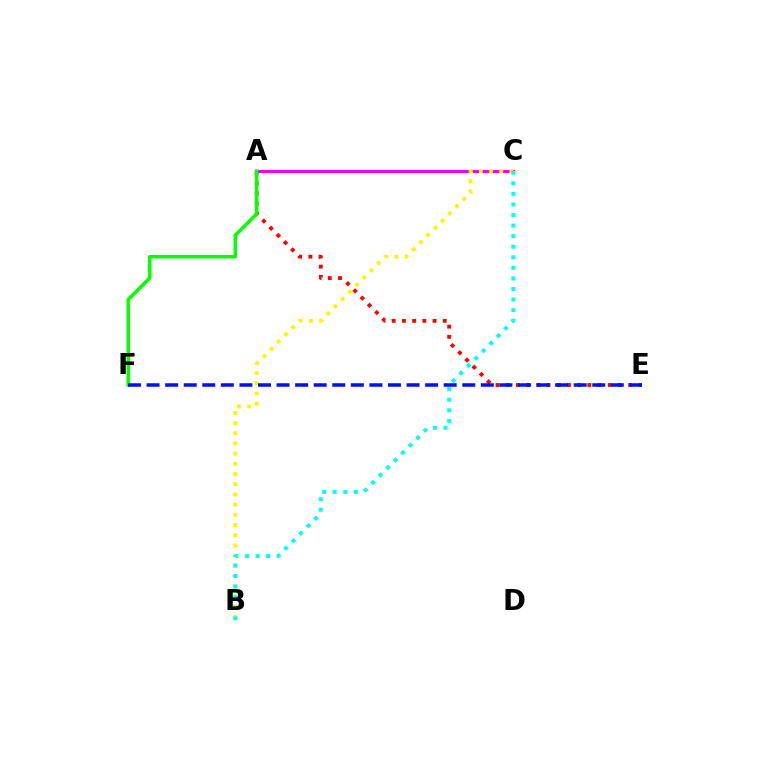{('A', 'E'): [{'color': '#ff0000', 'line_style': 'dotted', 'thickness': 2.77}], ('A', 'C'): [{'color': '#ee00ff', 'line_style': 'solid', 'thickness': 2.18}], ('B', 'C'): [{'color': '#fcf500', 'line_style': 'dotted', 'thickness': 2.77}, {'color': '#00fff6', 'line_style': 'dotted', 'thickness': 2.87}], ('A', 'F'): [{'color': '#08ff00', 'line_style': 'solid', 'thickness': 2.55}], ('E', 'F'): [{'color': '#0010ff', 'line_style': 'dashed', 'thickness': 2.52}]}